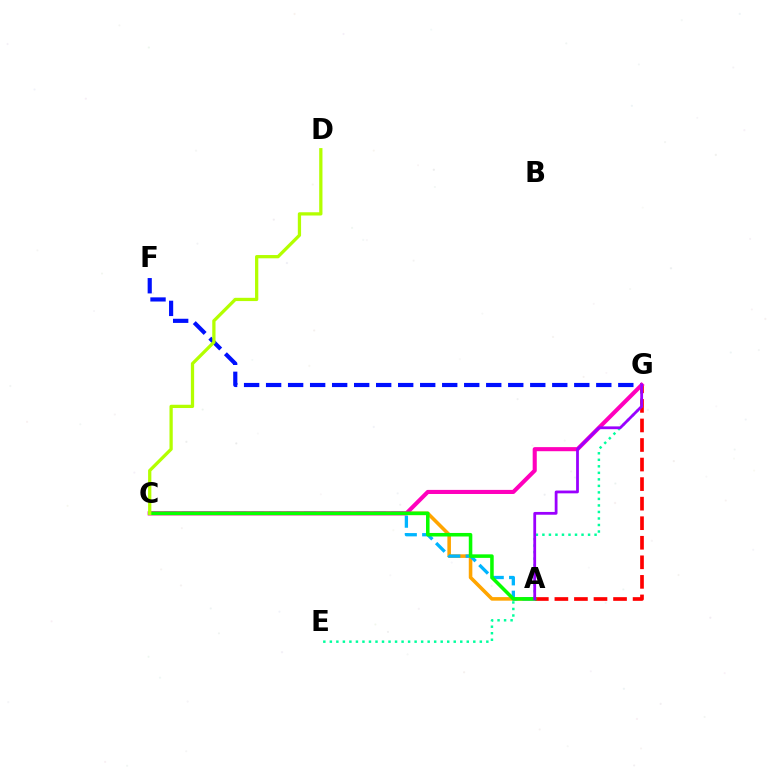{('A', 'C'): [{'color': '#ffa500', 'line_style': 'solid', 'thickness': 2.57}, {'color': '#00b5ff', 'line_style': 'dashed', 'thickness': 2.37}, {'color': '#08ff00', 'line_style': 'solid', 'thickness': 2.55}], ('F', 'G'): [{'color': '#0010ff', 'line_style': 'dashed', 'thickness': 2.99}], ('A', 'G'): [{'color': '#ff0000', 'line_style': 'dashed', 'thickness': 2.66}, {'color': '#9b00ff', 'line_style': 'solid', 'thickness': 2.0}], ('E', 'G'): [{'color': '#00ff9d', 'line_style': 'dotted', 'thickness': 1.77}], ('C', 'G'): [{'color': '#ff00bd', 'line_style': 'solid', 'thickness': 2.95}], ('C', 'D'): [{'color': '#b3ff00', 'line_style': 'solid', 'thickness': 2.35}]}